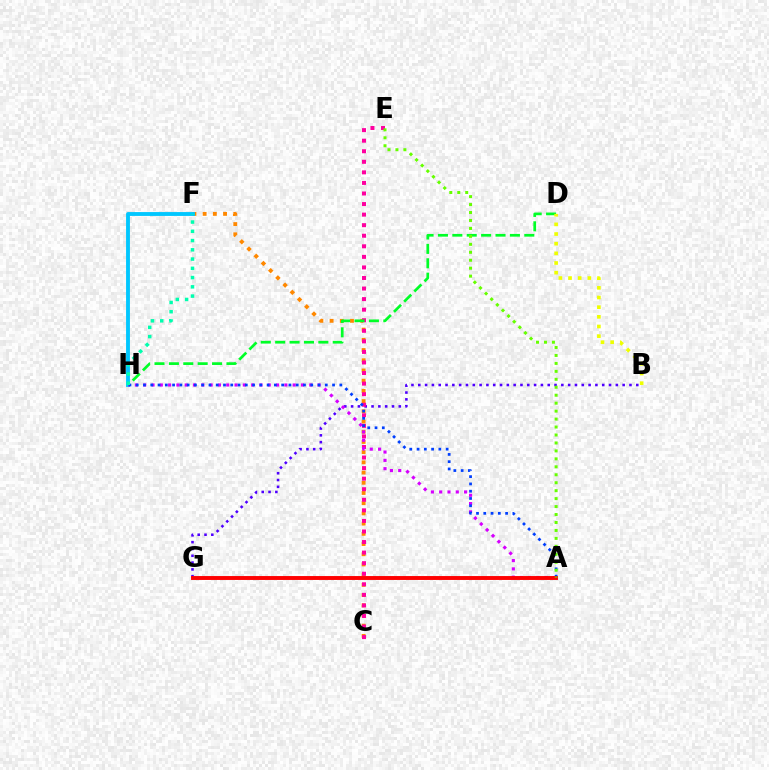{('B', 'G'): [{'color': '#4f00ff', 'line_style': 'dotted', 'thickness': 1.85}], ('C', 'F'): [{'color': '#ff8800', 'line_style': 'dotted', 'thickness': 2.77}], ('C', 'E'): [{'color': '#ff00a0', 'line_style': 'dotted', 'thickness': 2.87}], ('F', 'H'): [{'color': '#00c7ff', 'line_style': 'solid', 'thickness': 2.78}, {'color': '#00ffaf', 'line_style': 'dotted', 'thickness': 2.51}], ('A', 'H'): [{'color': '#d600ff', 'line_style': 'dotted', 'thickness': 2.26}, {'color': '#003fff', 'line_style': 'dotted', 'thickness': 1.98}], ('D', 'H'): [{'color': '#00ff27', 'line_style': 'dashed', 'thickness': 1.96}], ('B', 'D'): [{'color': '#eeff00', 'line_style': 'dotted', 'thickness': 2.62}], ('A', 'G'): [{'color': '#ff0000', 'line_style': 'solid', 'thickness': 2.81}], ('A', 'E'): [{'color': '#66ff00', 'line_style': 'dotted', 'thickness': 2.16}]}